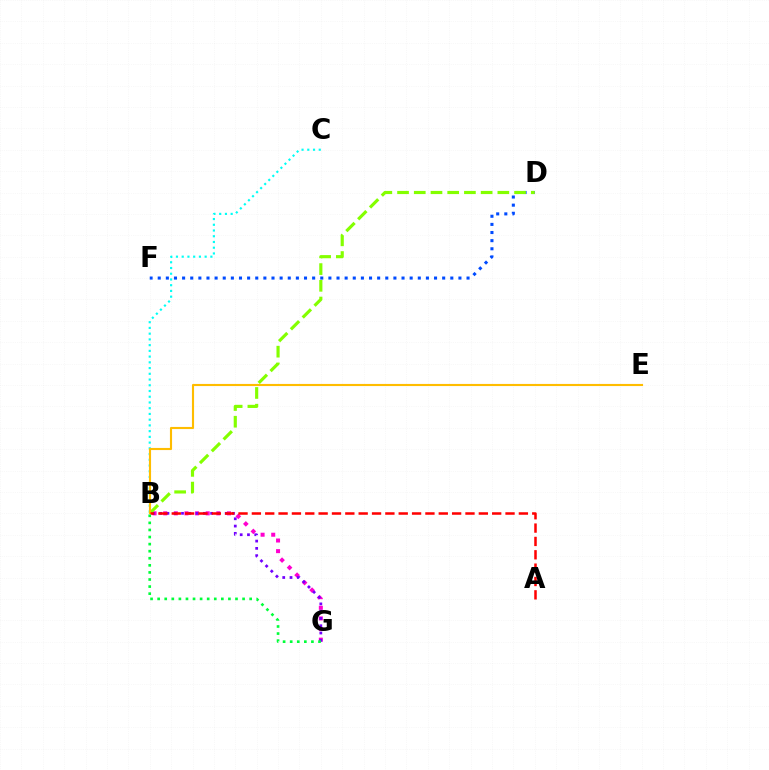{('D', 'F'): [{'color': '#004bff', 'line_style': 'dotted', 'thickness': 2.21}], ('B', 'C'): [{'color': '#00fff6', 'line_style': 'dotted', 'thickness': 1.56}], ('B', 'G'): [{'color': '#ff00cf', 'line_style': 'dotted', 'thickness': 2.89}, {'color': '#7200ff', 'line_style': 'dotted', 'thickness': 1.98}, {'color': '#00ff39', 'line_style': 'dotted', 'thickness': 1.92}], ('B', 'D'): [{'color': '#84ff00', 'line_style': 'dashed', 'thickness': 2.27}], ('B', 'E'): [{'color': '#ffbd00', 'line_style': 'solid', 'thickness': 1.53}], ('A', 'B'): [{'color': '#ff0000', 'line_style': 'dashed', 'thickness': 1.81}]}